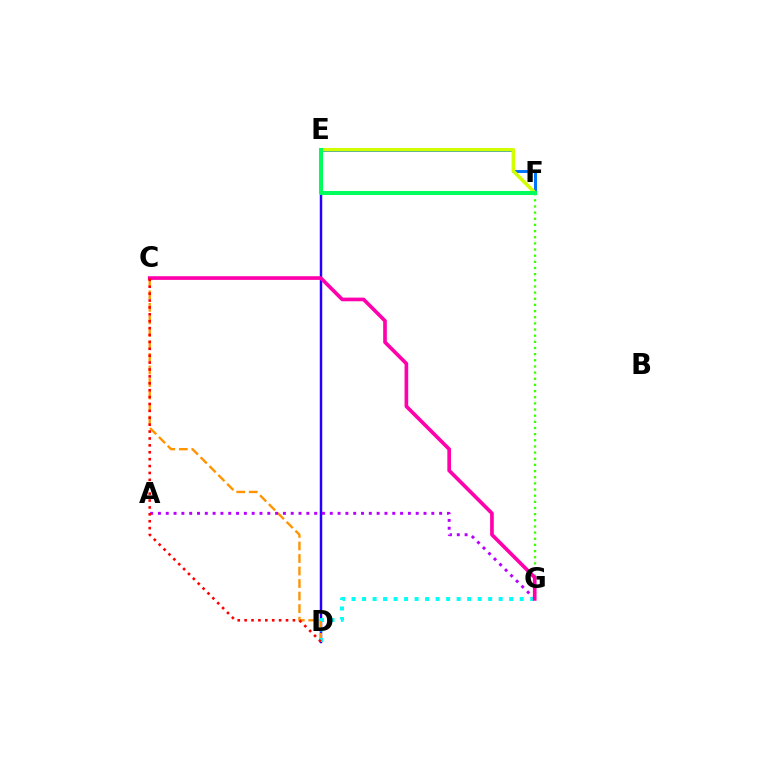{('F', 'G'): [{'color': '#3dff00', 'line_style': 'dotted', 'thickness': 1.67}], ('D', 'E'): [{'color': '#2500ff', 'line_style': 'solid', 'thickness': 1.77}], ('C', 'D'): [{'color': '#ff9400', 'line_style': 'dashed', 'thickness': 1.7}, {'color': '#ff0000', 'line_style': 'dotted', 'thickness': 1.87}], ('E', 'F'): [{'color': '#0074ff', 'line_style': 'solid', 'thickness': 2.14}, {'color': '#d1ff00', 'line_style': 'solid', 'thickness': 2.52}, {'color': '#00ff5c', 'line_style': 'solid', 'thickness': 2.91}], ('A', 'G'): [{'color': '#b900ff', 'line_style': 'dotted', 'thickness': 2.12}], ('D', 'G'): [{'color': '#00fff6', 'line_style': 'dotted', 'thickness': 2.86}], ('C', 'G'): [{'color': '#ff00ac', 'line_style': 'solid', 'thickness': 2.63}]}